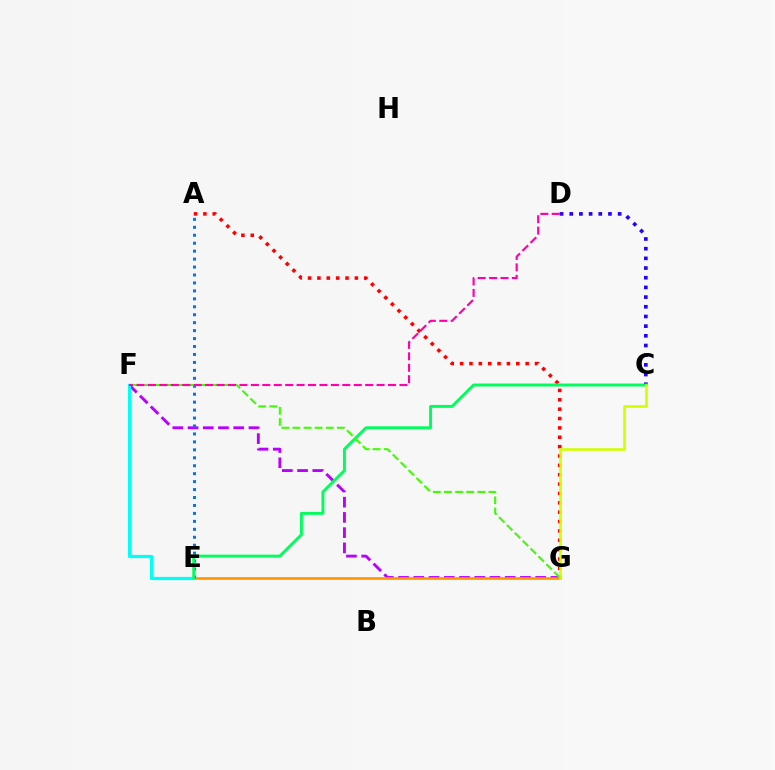{('F', 'G'): [{'color': '#b900ff', 'line_style': 'dashed', 'thickness': 2.07}, {'color': '#3dff00', 'line_style': 'dashed', 'thickness': 1.51}], ('C', 'D'): [{'color': '#2500ff', 'line_style': 'dotted', 'thickness': 2.63}], ('E', 'G'): [{'color': '#ff9400', 'line_style': 'solid', 'thickness': 1.88}], ('E', 'F'): [{'color': '#00fff6', 'line_style': 'solid', 'thickness': 2.34}], ('A', 'E'): [{'color': '#0074ff', 'line_style': 'dotted', 'thickness': 2.16}], ('A', 'G'): [{'color': '#ff0000', 'line_style': 'dotted', 'thickness': 2.54}], ('C', 'E'): [{'color': '#00ff5c', 'line_style': 'solid', 'thickness': 2.12}], ('C', 'G'): [{'color': '#d1ff00', 'line_style': 'solid', 'thickness': 1.88}], ('D', 'F'): [{'color': '#ff00ac', 'line_style': 'dashed', 'thickness': 1.55}]}